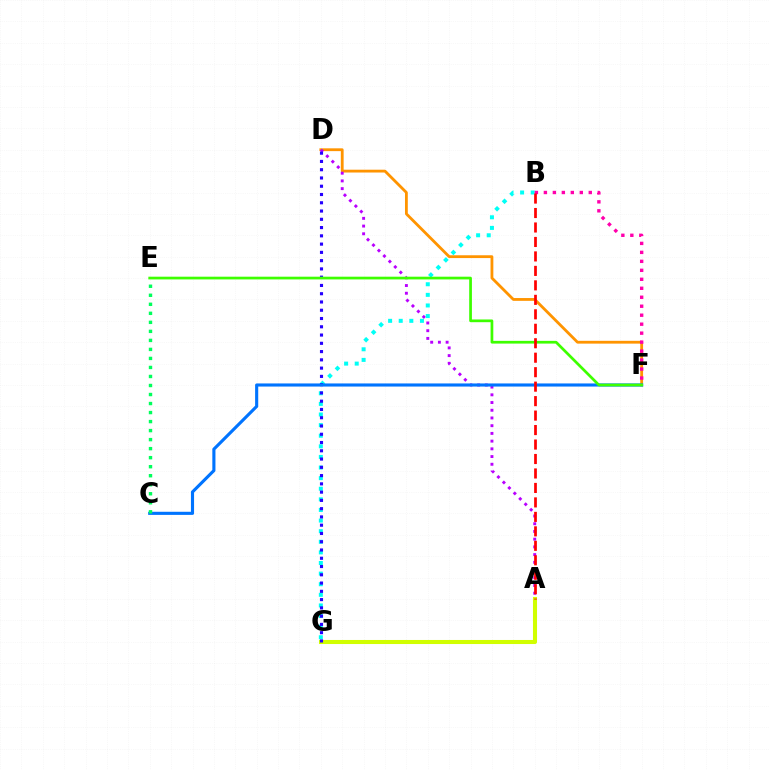{('D', 'F'): [{'color': '#ff9400', 'line_style': 'solid', 'thickness': 2.02}], ('A', 'D'): [{'color': '#b900ff', 'line_style': 'dotted', 'thickness': 2.1}], ('A', 'G'): [{'color': '#d1ff00', 'line_style': 'solid', 'thickness': 2.93}], ('B', 'G'): [{'color': '#00fff6', 'line_style': 'dotted', 'thickness': 2.88}], ('D', 'G'): [{'color': '#2500ff', 'line_style': 'dotted', 'thickness': 2.25}], ('C', 'F'): [{'color': '#0074ff', 'line_style': 'solid', 'thickness': 2.24}], ('C', 'E'): [{'color': '#00ff5c', 'line_style': 'dotted', 'thickness': 2.45}], ('E', 'F'): [{'color': '#3dff00', 'line_style': 'solid', 'thickness': 1.96}], ('B', 'F'): [{'color': '#ff00ac', 'line_style': 'dotted', 'thickness': 2.44}], ('A', 'B'): [{'color': '#ff0000', 'line_style': 'dashed', 'thickness': 1.97}]}